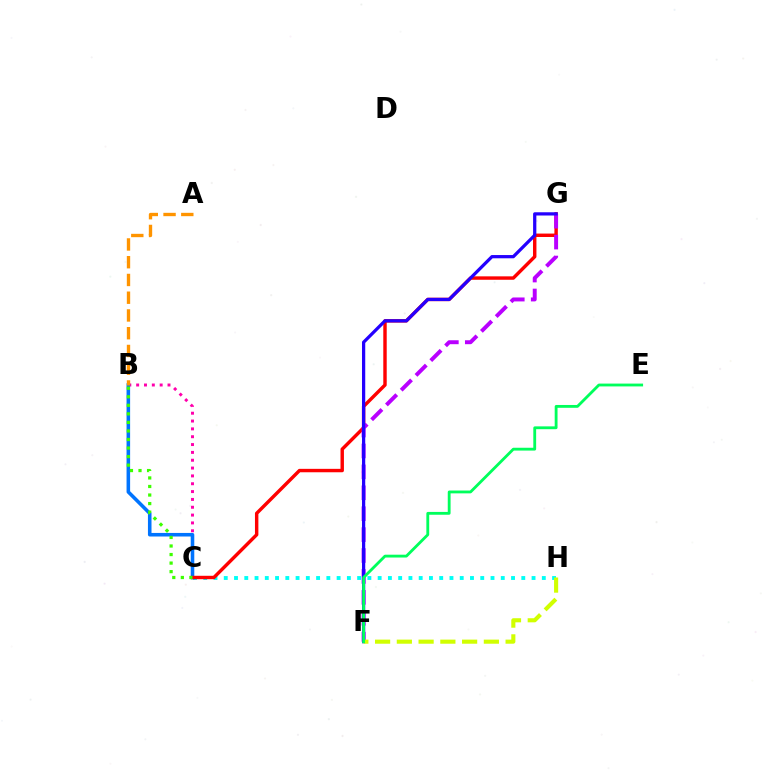{('B', 'C'): [{'color': '#ff00ac', 'line_style': 'dotted', 'thickness': 2.13}, {'color': '#0074ff', 'line_style': 'solid', 'thickness': 2.56}, {'color': '#3dff00', 'line_style': 'dotted', 'thickness': 2.32}], ('C', 'H'): [{'color': '#00fff6', 'line_style': 'dotted', 'thickness': 2.79}], ('C', 'G'): [{'color': '#ff0000', 'line_style': 'solid', 'thickness': 2.46}], ('F', 'G'): [{'color': '#b900ff', 'line_style': 'dashed', 'thickness': 2.84}, {'color': '#2500ff', 'line_style': 'solid', 'thickness': 2.34}], ('F', 'H'): [{'color': '#d1ff00', 'line_style': 'dashed', 'thickness': 2.96}], ('A', 'B'): [{'color': '#ff9400', 'line_style': 'dashed', 'thickness': 2.41}], ('E', 'F'): [{'color': '#00ff5c', 'line_style': 'solid', 'thickness': 2.04}]}